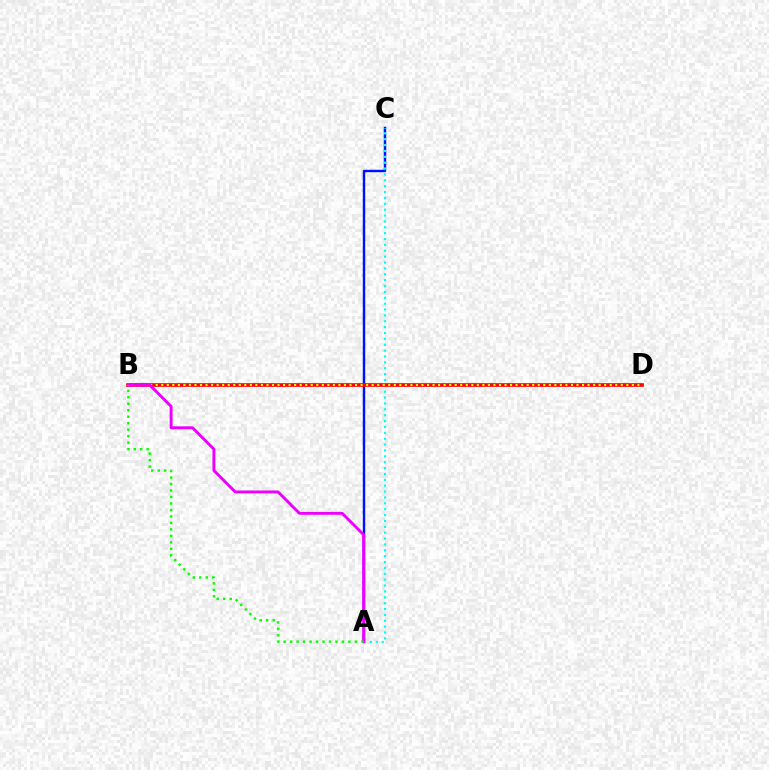{('A', 'C'): [{'color': '#0010ff', 'line_style': 'solid', 'thickness': 1.75}, {'color': '#00fff6', 'line_style': 'dotted', 'thickness': 1.6}], ('B', 'D'): [{'color': '#ff0000', 'line_style': 'solid', 'thickness': 2.63}, {'color': '#fcf500', 'line_style': 'dotted', 'thickness': 1.5}], ('A', 'B'): [{'color': '#ee00ff', 'line_style': 'solid', 'thickness': 2.1}, {'color': '#08ff00', 'line_style': 'dotted', 'thickness': 1.76}]}